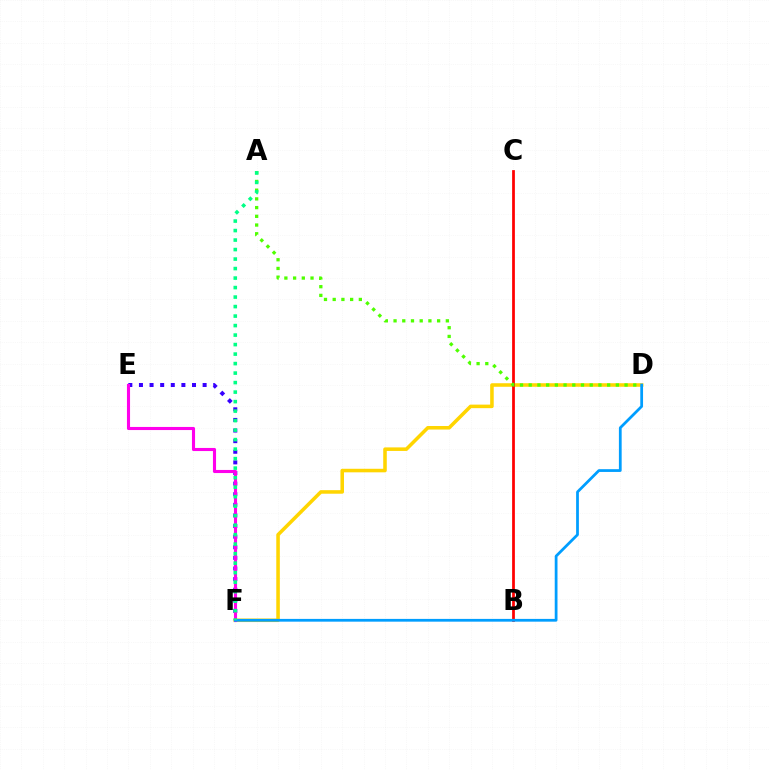{('E', 'F'): [{'color': '#3700ff', 'line_style': 'dotted', 'thickness': 2.88}, {'color': '#ff00ed', 'line_style': 'solid', 'thickness': 2.23}], ('D', 'F'): [{'color': '#ffd500', 'line_style': 'solid', 'thickness': 2.55}, {'color': '#009eff', 'line_style': 'solid', 'thickness': 1.99}], ('B', 'C'): [{'color': '#ff0000', 'line_style': 'solid', 'thickness': 1.98}], ('A', 'D'): [{'color': '#4fff00', 'line_style': 'dotted', 'thickness': 2.37}], ('A', 'F'): [{'color': '#00ff86', 'line_style': 'dotted', 'thickness': 2.58}]}